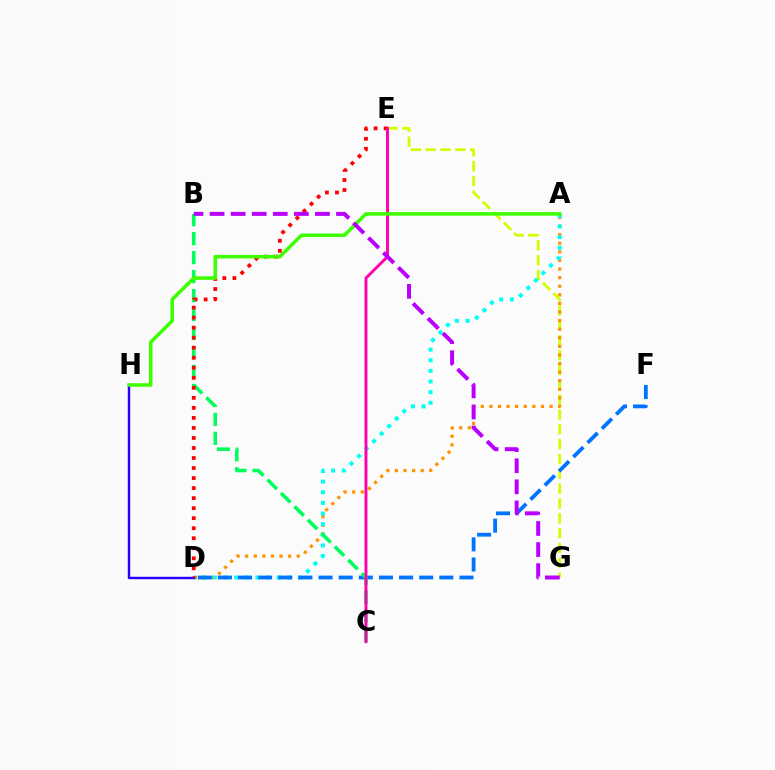{('E', 'G'): [{'color': '#d1ff00', 'line_style': 'dashed', 'thickness': 2.02}], ('A', 'D'): [{'color': '#ff9400', 'line_style': 'dotted', 'thickness': 2.33}, {'color': '#00fff6', 'line_style': 'dotted', 'thickness': 2.89}], ('D', 'H'): [{'color': '#2500ff', 'line_style': 'solid', 'thickness': 1.74}], ('D', 'F'): [{'color': '#0074ff', 'line_style': 'dashed', 'thickness': 2.73}], ('B', 'C'): [{'color': '#00ff5c', 'line_style': 'dashed', 'thickness': 2.58}], ('D', 'E'): [{'color': '#ff0000', 'line_style': 'dotted', 'thickness': 2.72}], ('C', 'E'): [{'color': '#ff00ac', 'line_style': 'solid', 'thickness': 2.1}], ('A', 'H'): [{'color': '#3dff00', 'line_style': 'solid', 'thickness': 2.55}], ('B', 'G'): [{'color': '#b900ff', 'line_style': 'dashed', 'thickness': 2.86}]}